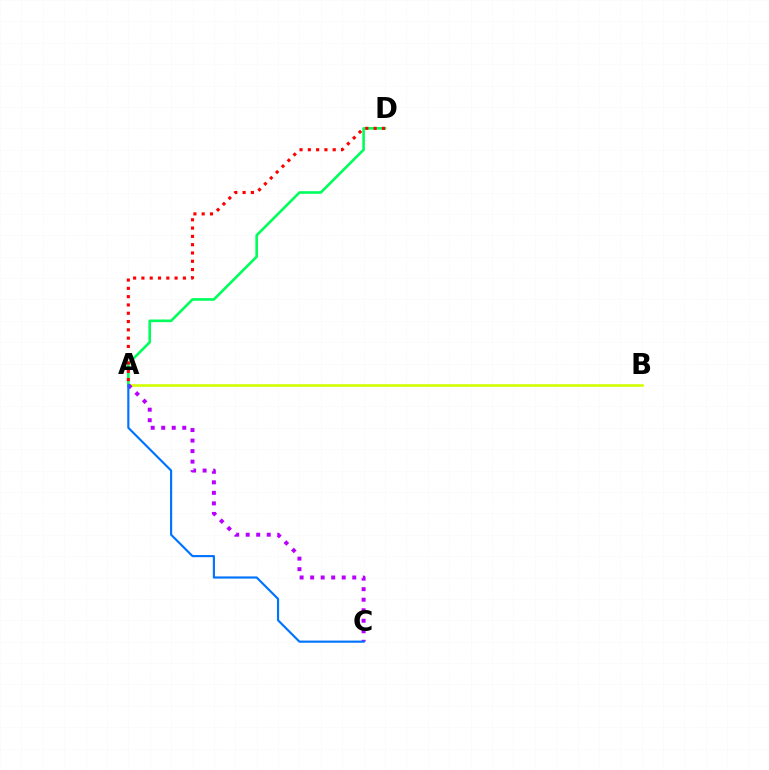{('A', 'D'): [{'color': '#00ff5c', 'line_style': 'solid', 'thickness': 1.89}, {'color': '#ff0000', 'line_style': 'dotted', 'thickness': 2.25}], ('A', 'B'): [{'color': '#d1ff00', 'line_style': 'solid', 'thickness': 1.88}], ('A', 'C'): [{'color': '#b900ff', 'line_style': 'dotted', 'thickness': 2.86}, {'color': '#0074ff', 'line_style': 'solid', 'thickness': 1.56}]}